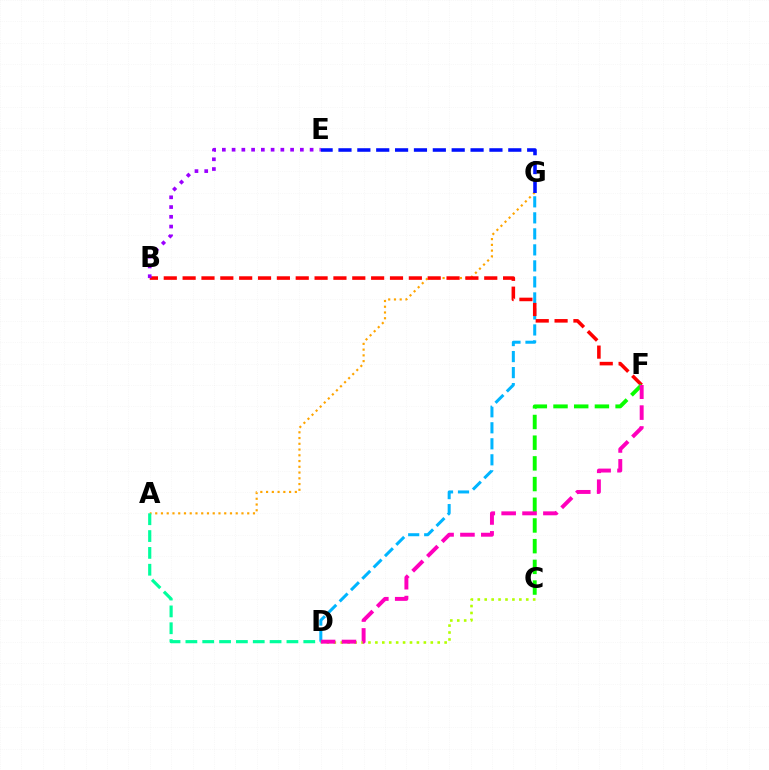{('D', 'G'): [{'color': '#00b5ff', 'line_style': 'dashed', 'thickness': 2.18}], ('A', 'G'): [{'color': '#ffa500', 'line_style': 'dotted', 'thickness': 1.56}], ('B', 'F'): [{'color': '#ff0000', 'line_style': 'dashed', 'thickness': 2.56}], ('C', 'F'): [{'color': '#08ff00', 'line_style': 'dashed', 'thickness': 2.81}], ('A', 'D'): [{'color': '#00ff9d', 'line_style': 'dashed', 'thickness': 2.29}], ('C', 'D'): [{'color': '#b3ff00', 'line_style': 'dotted', 'thickness': 1.88}], ('D', 'F'): [{'color': '#ff00bd', 'line_style': 'dashed', 'thickness': 2.83}], ('E', 'G'): [{'color': '#0010ff', 'line_style': 'dashed', 'thickness': 2.56}], ('B', 'E'): [{'color': '#9b00ff', 'line_style': 'dotted', 'thickness': 2.65}]}